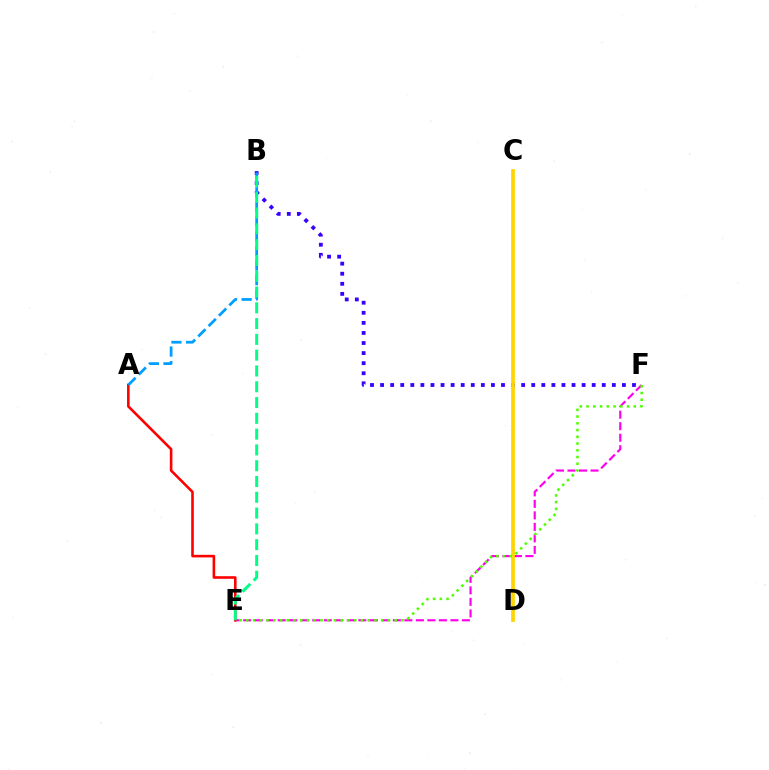{('E', 'F'): [{'color': '#ff00ed', 'line_style': 'dashed', 'thickness': 1.56}, {'color': '#4fff00', 'line_style': 'dotted', 'thickness': 1.83}], ('B', 'F'): [{'color': '#3700ff', 'line_style': 'dotted', 'thickness': 2.74}], ('A', 'E'): [{'color': '#ff0000', 'line_style': 'solid', 'thickness': 1.87}], ('C', 'D'): [{'color': '#ffd500', 'line_style': 'solid', 'thickness': 2.68}], ('A', 'B'): [{'color': '#009eff', 'line_style': 'dashed', 'thickness': 1.99}], ('B', 'E'): [{'color': '#00ff86', 'line_style': 'dashed', 'thickness': 2.15}]}